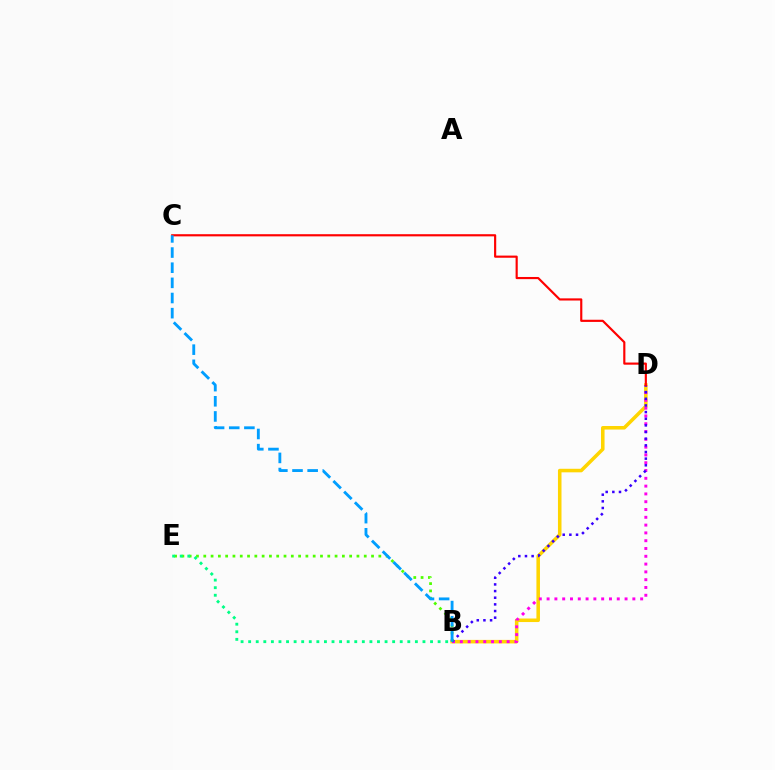{('B', 'D'): [{'color': '#ffd500', 'line_style': 'solid', 'thickness': 2.55}, {'color': '#ff00ed', 'line_style': 'dotted', 'thickness': 2.12}, {'color': '#3700ff', 'line_style': 'dotted', 'thickness': 1.81}], ('B', 'E'): [{'color': '#4fff00', 'line_style': 'dotted', 'thickness': 1.98}, {'color': '#00ff86', 'line_style': 'dotted', 'thickness': 2.06}], ('C', 'D'): [{'color': '#ff0000', 'line_style': 'solid', 'thickness': 1.56}], ('B', 'C'): [{'color': '#009eff', 'line_style': 'dashed', 'thickness': 2.06}]}